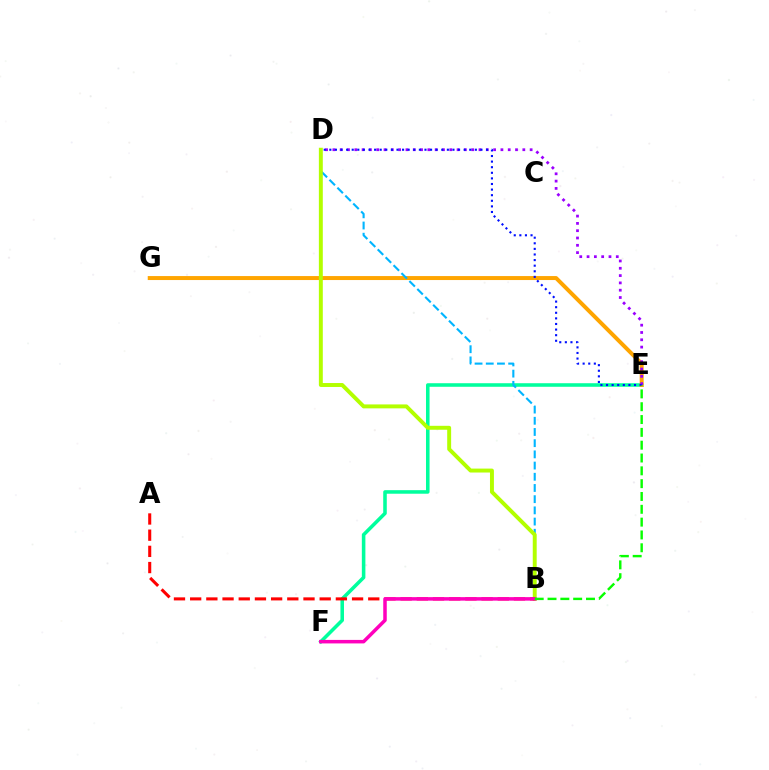{('E', 'F'): [{'color': '#00ff9d', 'line_style': 'solid', 'thickness': 2.56}], ('E', 'G'): [{'color': '#ffa500', 'line_style': 'solid', 'thickness': 2.86}], ('B', 'D'): [{'color': '#00b5ff', 'line_style': 'dashed', 'thickness': 1.52}, {'color': '#b3ff00', 'line_style': 'solid', 'thickness': 2.83}], ('D', 'E'): [{'color': '#9b00ff', 'line_style': 'dotted', 'thickness': 1.98}, {'color': '#0010ff', 'line_style': 'dotted', 'thickness': 1.52}], ('A', 'B'): [{'color': '#ff0000', 'line_style': 'dashed', 'thickness': 2.2}], ('B', 'F'): [{'color': '#ff00bd', 'line_style': 'solid', 'thickness': 2.53}], ('B', 'E'): [{'color': '#08ff00', 'line_style': 'dashed', 'thickness': 1.74}]}